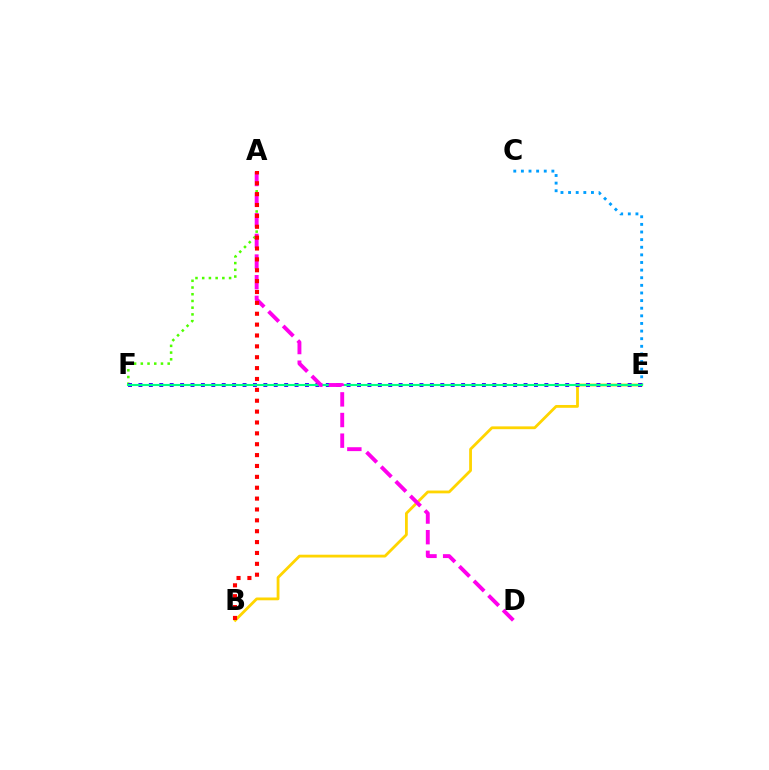{('C', 'E'): [{'color': '#009eff', 'line_style': 'dotted', 'thickness': 2.07}], ('A', 'F'): [{'color': '#4fff00', 'line_style': 'dotted', 'thickness': 1.83}], ('B', 'E'): [{'color': '#ffd500', 'line_style': 'solid', 'thickness': 2.01}], ('E', 'F'): [{'color': '#3700ff', 'line_style': 'dotted', 'thickness': 2.83}, {'color': '#00ff86', 'line_style': 'solid', 'thickness': 1.52}], ('A', 'D'): [{'color': '#ff00ed', 'line_style': 'dashed', 'thickness': 2.8}], ('A', 'B'): [{'color': '#ff0000', 'line_style': 'dotted', 'thickness': 2.95}]}